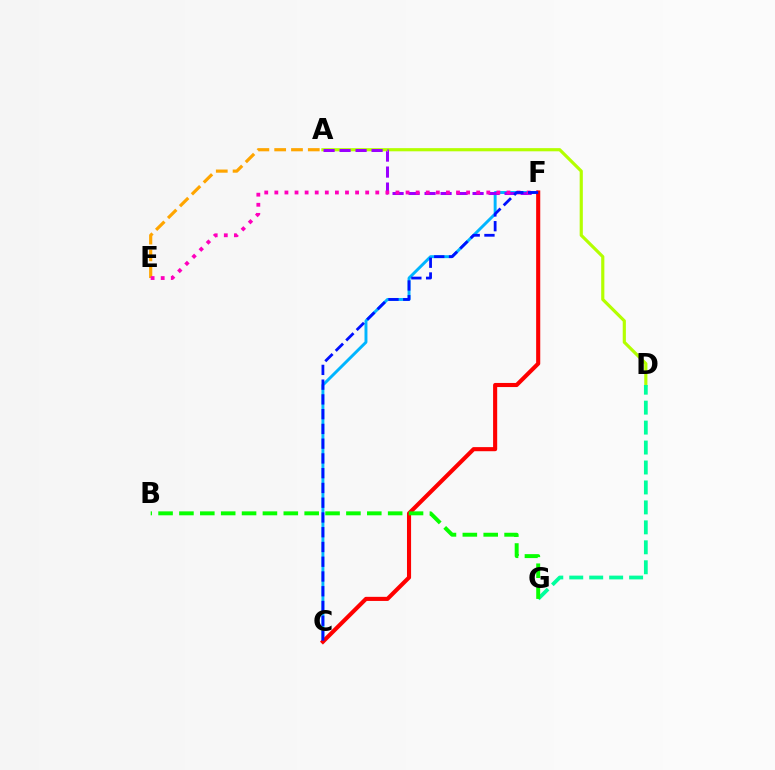{('A', 'D'): [{'color': '#b3ff00', 'line_style': 'solid', 'thickness': 2.28}], ('C', 'F'): [{'color': '#00b5ff', 'line_style': 'solid', 'thickness': 2.11}, {'color': '#ff0000', 'line_style': 'solid', 'thickness': 2.95}, {'color': '#0010ff', 'line_style': 'dashed', 'thickness': 2.0}], ('A', 'F'): [{'color': '#9b00ff', 'line_style': 'dashed', 'thickness': 2.17}], ('A', 'E'): [{'color': '#ffa500', 'line_style': 'dashed', 'thickness': 2.28}], ('D', 'G'): [{'color': '#00ff9d', 'line_style': 'dashed', 'thickness': 2.71}], ('E', 'F'): [{'color': '#ff00bd', 'line_style': 'dotted', 'thickness': 2.74}], ('B', 'G'): [{'color': '#08ff00', 'line_style': 'dashed', 'thickness': 2.84}]}